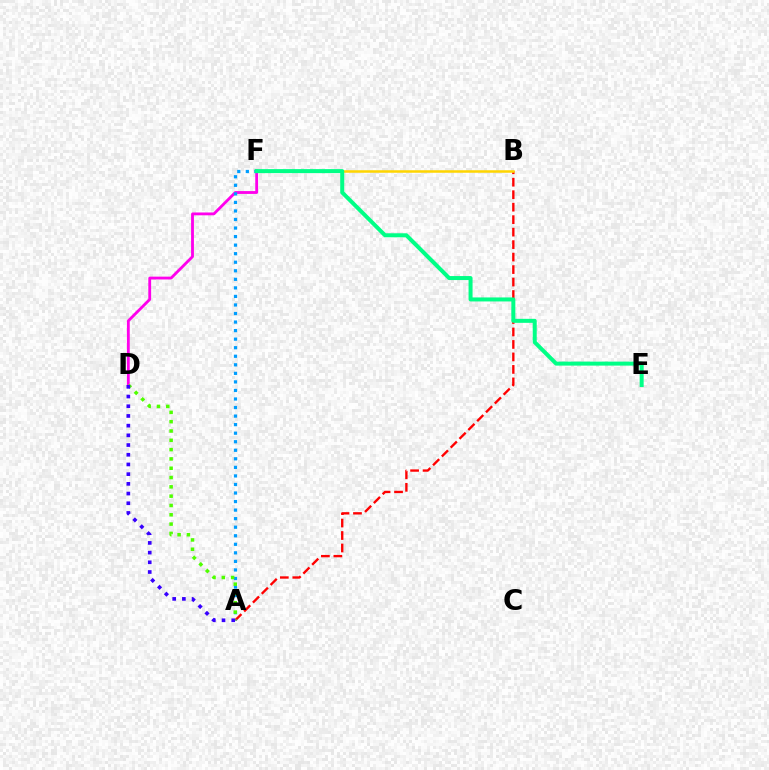{('D', 'F'): [{'color': '#ff00ed', 'line_style': 'solid', 'thickness': 2.03}], ('A', 'B'): [{'color': '#ff0000', 'line_style': 'dashed', 'thickness': 1.7}], ('A', 'F'): [{'color': '#009eff', 'line_style': 'dotted', 'thickness': 2.32}], ('A', 'D'): [{'color': '#4fff00', 'line_style': 'dotted', 'thickness': 2.53}, {'color': '#3700ff', 'line_style': 'dotted', 'thickness': 2.64}], ('B', 'F'): [{'color': '#ffd500', 'line_style': 'solid', 'thickness': 1.81}], ('E', 'F'): [{'color': '#00ff86', 'line_style': 'solid', 'thickness': 2.88}]}